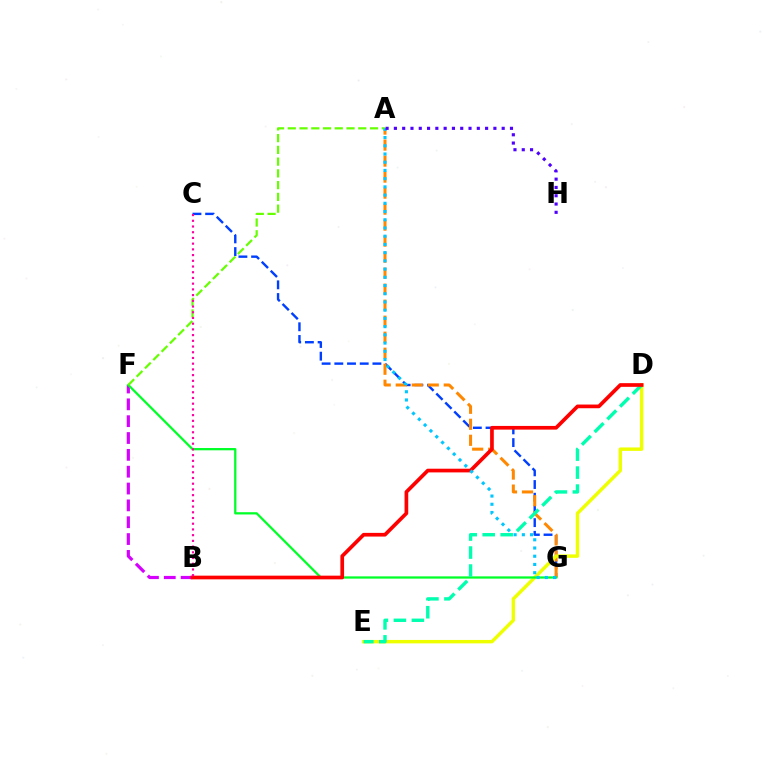{('B', 'F'): [{'color': '#d600ff', 'line_style': 'dashed', 'thickness': 2.29}], ('C', 'G'): [{'color': '#003fff', 'line_style': 'dashed', 'thickness': 1.73}], ('A', 'G'): [{'color': '#ff8800', 'line_style': 'dashed', 'thickness': 2.17}, {'color': '#00c7ff', 'line_style': 'dotted', 'thickness': 2.23}], ('D', 'E'): [{'color': '#eeff00', 'line_style': 'solid', 'thickness': 2.46}, {'color': '#00ffaf', 'line_style': 'dashed', 'thickness': 2.44}], ('F', 'G'): [{'color': '#00ff27', 'line_style': 'solid', 'thickness': 1.63}], ('A', 'F'): [{'color': '#66ff00', 'line_style': 'dashed', 'thickness': 1.6}], ('B', 'D'): [{'color': '#ff0000', 'line_style': 'solid', 'thickness': 2.66}], ('A', 'H'): [{'color': '#4f00ff', 'line_style': 'dotted', 'thickness': 2.25}], ('B', 'C'): [{'color': '#ff00a0', 'line_style': 'dotted', 'thickness': 1.55}]}